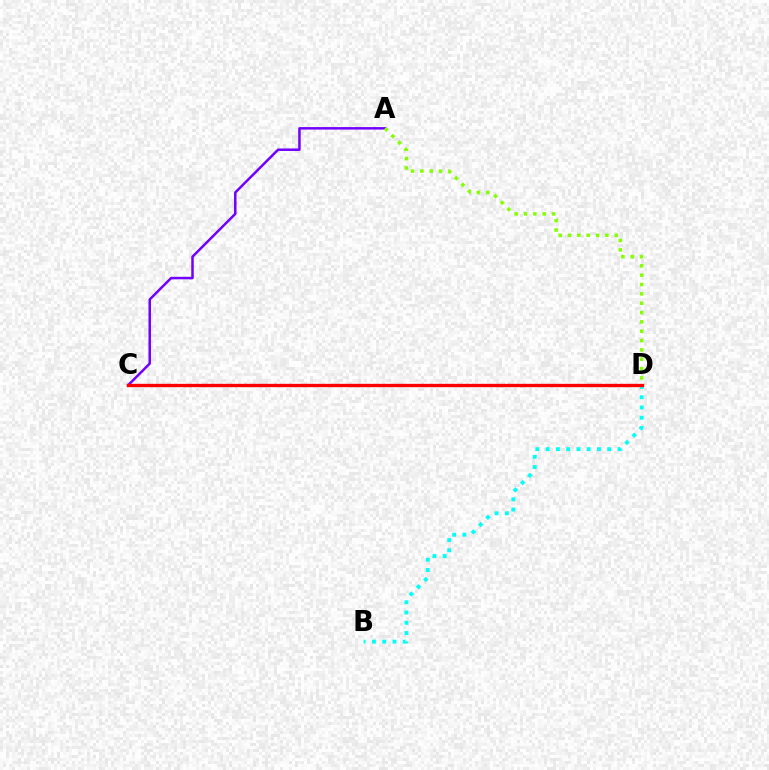{('A', 'C'): [{'color': '#7200ff', 'line_style': 'solid', 'thickness': 1.8}], ('A', 'D'): [{'color': '#84ff00', 'line_style': 'dotted', 'thickness': 2.54}], ('B', 'D'): [{'color': '#00fff6', 'line_style': 'dotted', 'thickness': 2.79}], ('C', 'D'): [{'color': '#ff0000', 'line_style': 'solid', 'thickness': 2.41}]}